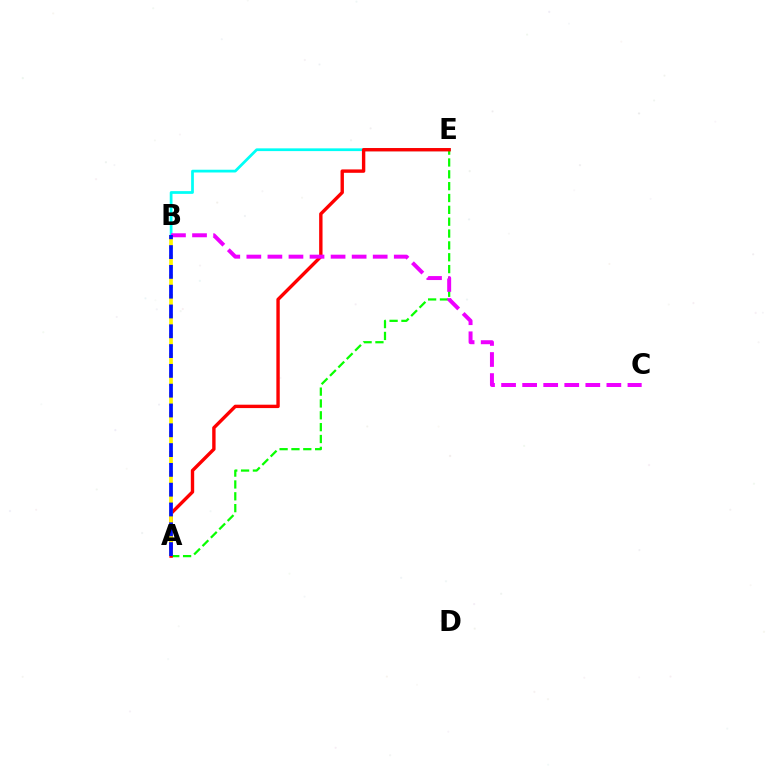{('B', 'E'): [{'color': '#00fff6', 'line_style': 'solid', 'thickness': 1.98}], ('A', 'E'): [{'color': '#08ff00', 'line_style': 'dashed', 'thickness': 1.61}, {'color': '#ff0000', 'line_style': 'solid', 'thickness': 2.44}], ('A', 'B'): [{'color': '#fcf500', 'line_style': 'dashed', 'thickness': 2.67}, {'color': '#0010ff', 'line_style': 'dashed', 'thickness': 2.69}], ('B', 'C'): [{'color': '#ee00ff', 'line_style': 'dashed', 'thickness': 2.86}]}